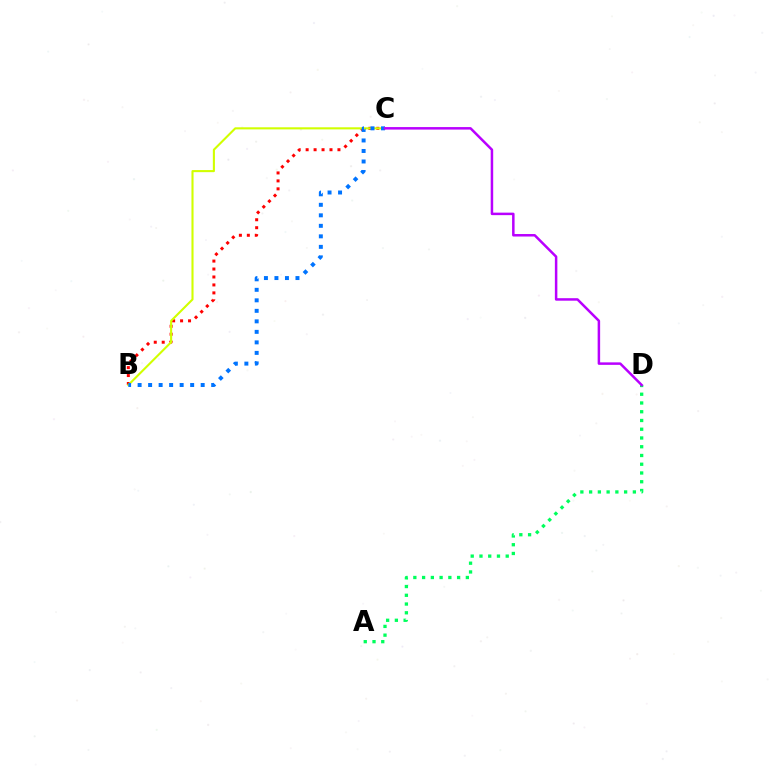{('B', 'C'): [{'color': '#ff0000', 'line_style': 'dotted', 'thickness': 2.16}, {'color': '#d1ff00', 'line_style': 'solid', 'thickness': 1.51}, {'color': '#0074ff', 'line_style': 'dotted', 'thickness': 2.86}], ('A', 'D'): [{'color': '#00ff5c', 'line_style': 'dotted', 'thickness': 2.38}], ('C', 'D'): [{'color': '#b900ff', 'line_style': 'solid', 'thickness': 1.8}]}